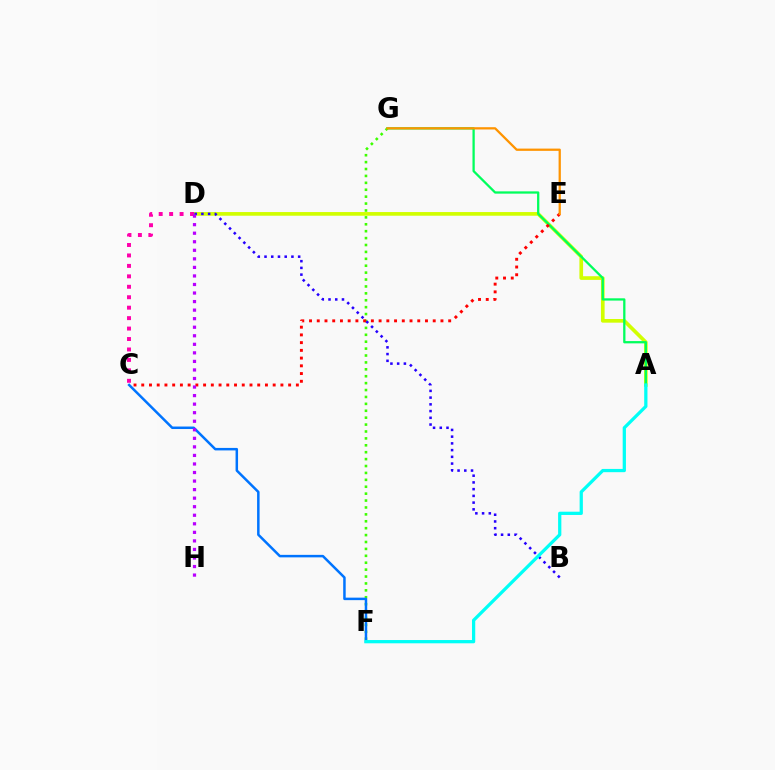{('A', 'D'): [{'color': '#d1ff00', 'line_style': 'solid', 'thickness': 2.64}], ('A', 'G'): [{'color': '#00ff5c', 'line_style': 'solid', 'thickness': 1.64}], ('F', 'G'): [{'color': '#3dff00', 'line_style': 'dotted', 'thickness': 1.88}], ('C', 'E'): [{'color': '#ff0000', 'line_style': 'dotted', 'thickness': 2.1}], ('C', 'D'): [{'color': '#ff00ac', 'line_style': 'dotted', 'thickness': 2.84}], ('C', 'F'): [{'color': '#0074ff', 'line_style': 'solid', 'thickness': 1.8}], ('E', 'G'): [{'color': '#ff9400', 'line_style': 'solid', 'thickness': 1.63}], ('B', 'D'): [{'color': '#2500ff', 'line_style': 'dotted', 'thickness': 1.83}], ('A', 'F'): [{'color': '#00fff6', 'line_style': 'solid', 'thickness': 2.34}], ('D', 'H'): [{'color': '#b900ff', 'line_style': 'dotted', 'thickness': 2.32}]}